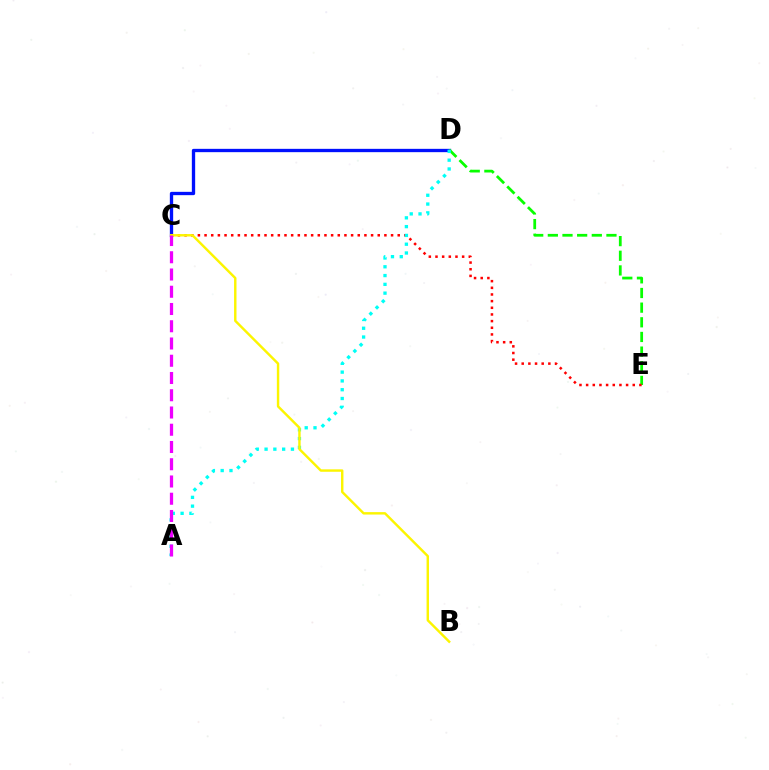{('C', 'D'): [{'color': '#0010ff', 'line_style': 'solid', 'thickness': 2.39}], ('D', 'E'): [{'color': '#08ff00', 'line_style': 'dashed', 'thickness': 1.99}], ('C', 'E'): [{'color': '#ff0000', 'line_style': 'dotted', 'thickness': 1.81}], ('A', 'D'): [{'color': '#00fff6', 'line_style': 'dotted', 'thickness': 2.39}], ('B', 'C'): [{'color': '#fcf500', 'line_style': 'solid', 'thickness': 1.75}], ('A', 'C'): [{'color': '#ee00ff', 'line_style': 'dashed', 'thickness': 2.34}]}